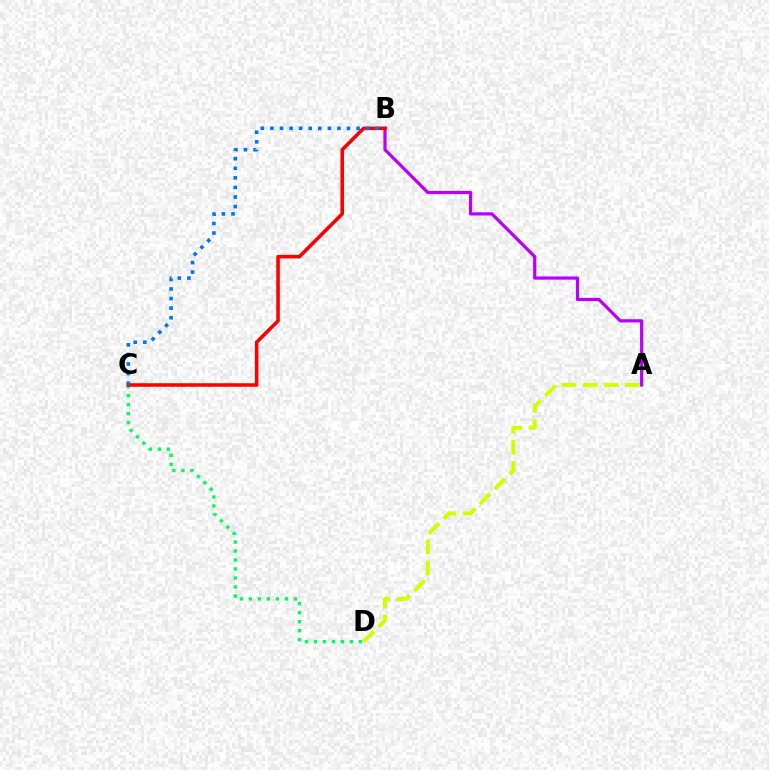{('A', 'B'): [{'color': '#b900ff', 'line_style': 'solid', 'thickness': 2.31}], ('A', 'D'): [{'color': '#d1ff00', 'line_style': 'dashed', 'thickness': 2.86}], ('C', 'D'): [{'color': '#00ff5c', 'line_style': 'dotted', 'thickness': 2.44}], ('B', 'C'): [{'color': '#ff0000', 'line_style': 'solid', 'thickness': 2.56}, {'color': '#0074ff', 'line_style': 'dotted', 'thickness': 2.6}]}